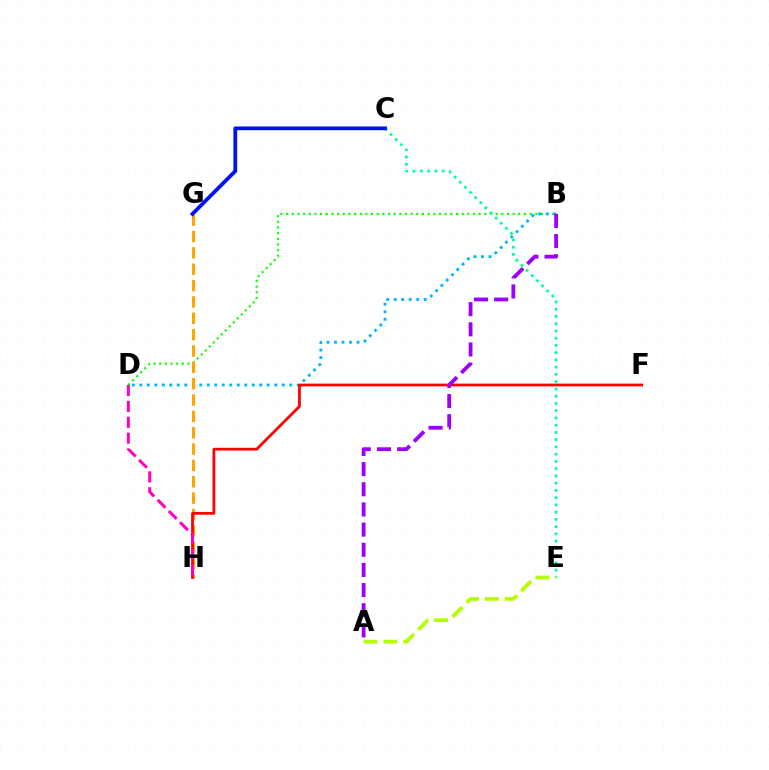{('B', 'D'): [{'color': '#08ff00', 'line_style': 'dotted', 'thickness': 1.54}, {'color': '#00b5ff', 'line_style': 'dotted', 'thickness': 2.04}], ('C', 'E'): [{'color': '#00ff9d', 'line_style': 'dotted', 'thickness': 1.97}], ('G', 'H'): [{'color': '#ffa500', 'line_style': 'dashed', 'thickness': 2.22}], ('F', 'H'): [{'color': '#ff0000', 'line_style': 'solid', 'thickness': 1.98}], ('C', 'G'): [{'color': '#0010ff', 'line_style': 'solid', 'thickness': 2.71}], ('A', 'E'): [{'color': '#b3ff00', 'line_style': 'dashed', 'thickness': 2.7}], ('A', 'B'): [{'color': '#9b00ff', 'line_style': 'dashed', 'thickness': 2.74}], ('D', 'H'): [{'color': '#ff00bd', 'line_style': 'dashed', 'thickness': 2.16}]}